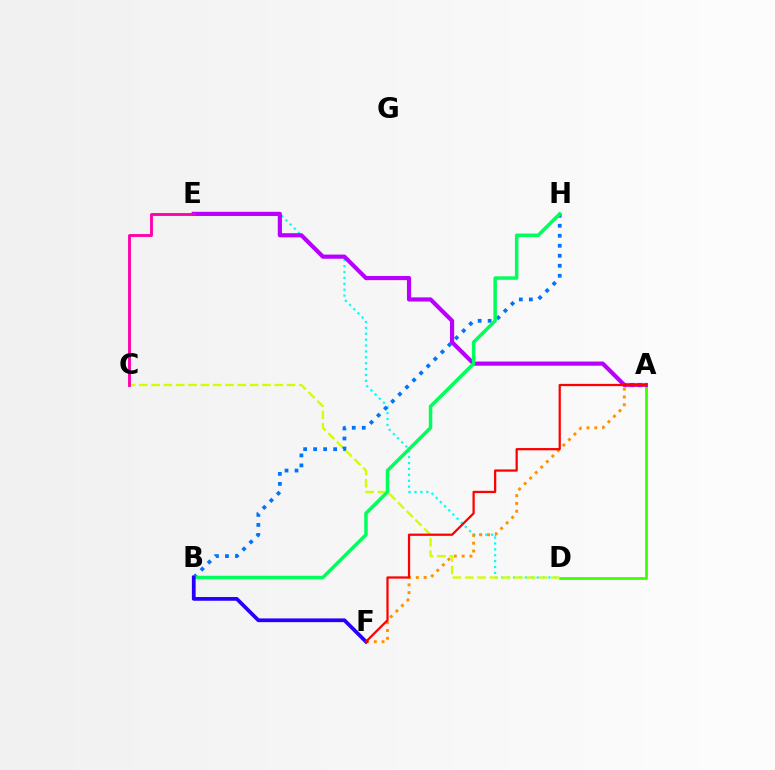{('D', 'E'): [{'color': '#00fff6', 'line_style': 'dotted', 'thickness': 1.6}], ('A', 'D'): [{'color': '#3dff00', 'line_style': 'solid', 'thickness': 2.0}], ('A', 'E'): [{'color': '#b900ff', 'line_style': 'solid', 'thickness': 3.0}], ('A', 'F'): [{'color': '#ff9400', 'line_style': 'dotted', 'thickness': 2.12}, {'color': '#ff0000', 'line_style': 'solid', 'thickness': 1.62}], ('C', 'D'): [{'color': '#d1ff00', 'line_style': 'dashed', 'thickness': 1.67}], ('B', 'H'): [{'color': '#0074ff', 'line_style': 'dotted', 'thickness': 2.72}, {'color': '#00ff5c', 'line_style': 'solid', 'thickness': 2.52}], ('C', 'E'): [{'color': '#ff00ac', 'line_style': 'solid', 'thickness': 2.07}], ('B', 'F'): [{'color': '#2500ff', 'line_style': 'solid', 'thickness': 2.69}]}